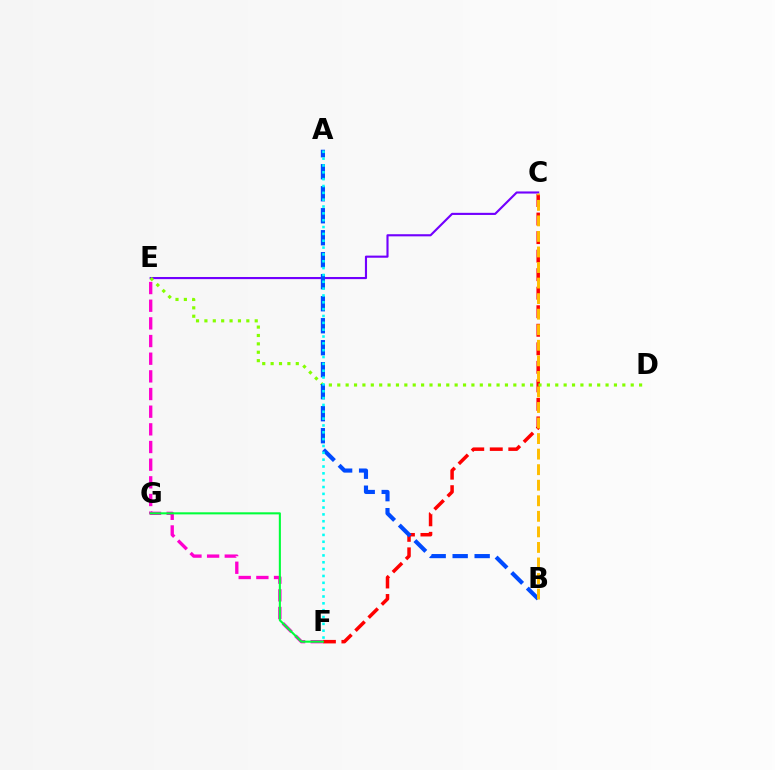{('C', 'F'): [{'color': '#ff0000', 'line_style': 'dashed', 'thickness': 2.52}], ('C', 'E'): [{'color': '#7200ff', 'line_style': 'solid', 'thickness': 1.53}], ('D', 'E'): [{'color': '#84ff00', 'line_style': 'dotted', 'thickness': 2.28}], ('A', 'B'): [{'color': '#004bff', 'line_style': 'dashed', 'thickness': 2.99}], ('A', 'F'): [{'color': '#00fff6', 'line_style': 'dotted', 'thickness': 1.86}], ('B', 'C'): [{'color': '#ffbd00', 'line_style': 'dashed', 'thickness': 2.11}], ('E', 'F'): [{'color': '#ff00cf', 'line_style': 'dashed', 'thickness': 2.4}], ('F', 'G'): [{'color': '#00ff39', 'line_style': 'solid', 'thickness': 1.5}]}